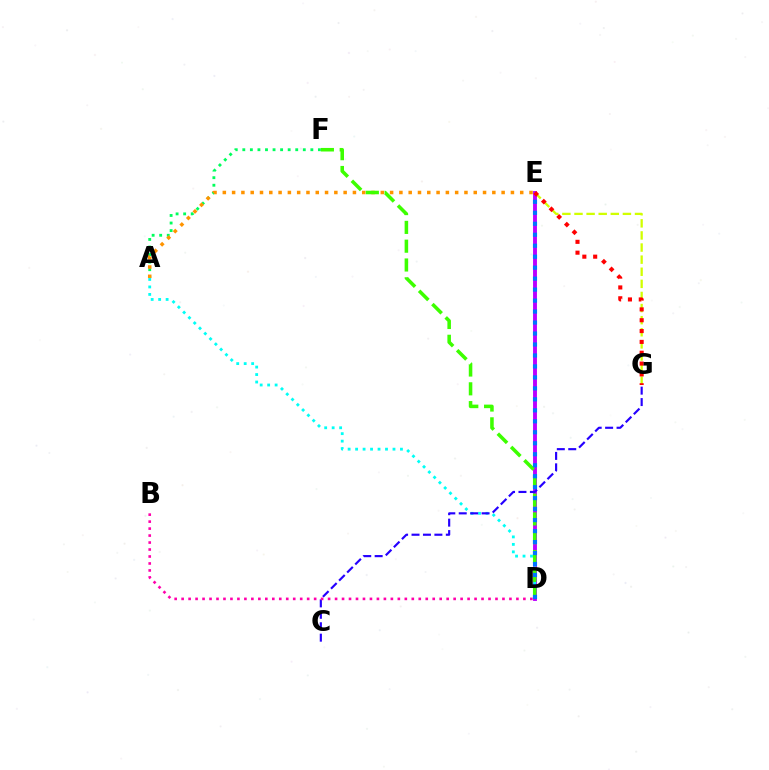{('A', 'F'): [{'color': '#00ff5c', 'line_style': 'dotted', 'thickness': 2.05}], ('E', 'G'): [{'color': '#d1ff00', 'line_style': 'dashed', 'thickness': 1.64}, {'color': '#ff0000', 'line_style': 'dotted', 'thickness': 2.94}], ('D', 'E'): [{'color': '#b900ff', 'line_style': 'solid', 'thickness': 2.8}, {'color': '#0074ff', 'line_style': 'dotted', 'thickness': 2.98}], ('A', 'E'): [{'color': '#ff9400', 'line_style': 'dotted', 'thickness': 2.53}], ('A', 'D'): [{'color': '#00fff6', 'line_style': 'dotted', 'thickness': 2.03}], ('D', 'F'): [{'color': '#3dff00', 'line_style': 'dashed', 'thickness': 2.55}], ('C', 'G'): [{'color': '#2500ff', 'line_style': 'dashed', 'thickness': 1.55}], ('B', 'D'): [{'color': '#ff00ac', 'line_style': 'dotted', 'thickness': 1.89}]}